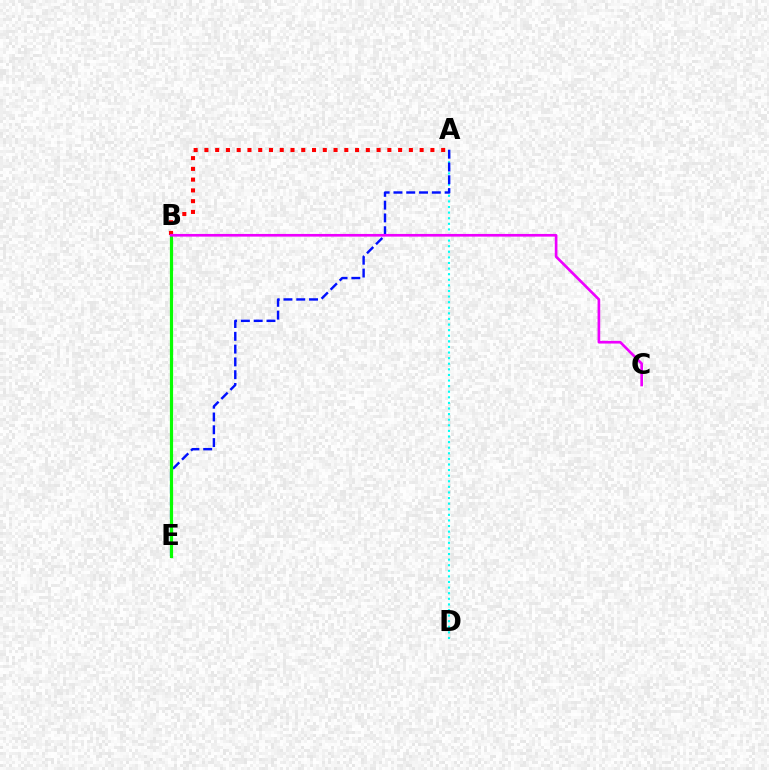{('A', 'D'): [{'color': '#00fff6', 'line_style': 'dotted', 'thickness': 1.52}], ('B', 'E'): [{'color': '#fcf500', 'line_style': 'dotted', 'thickness': 1.89}, {'color': '#08ff00', 'line_style': 'solid', 'thickness': 2.3}], ('A', 'E'): [{'color': '#0010ff', 'line_style': 'dashed', 'thickness': 1.74}], ('A', 'B'): [{'color': '#ff0000', 'line_style': 'dotted', 'thickness': 2.92}], ('B', 'C'): [{'color': '#ee00ff', 'line_style': 'solid', 'thickness': 1.92}]}